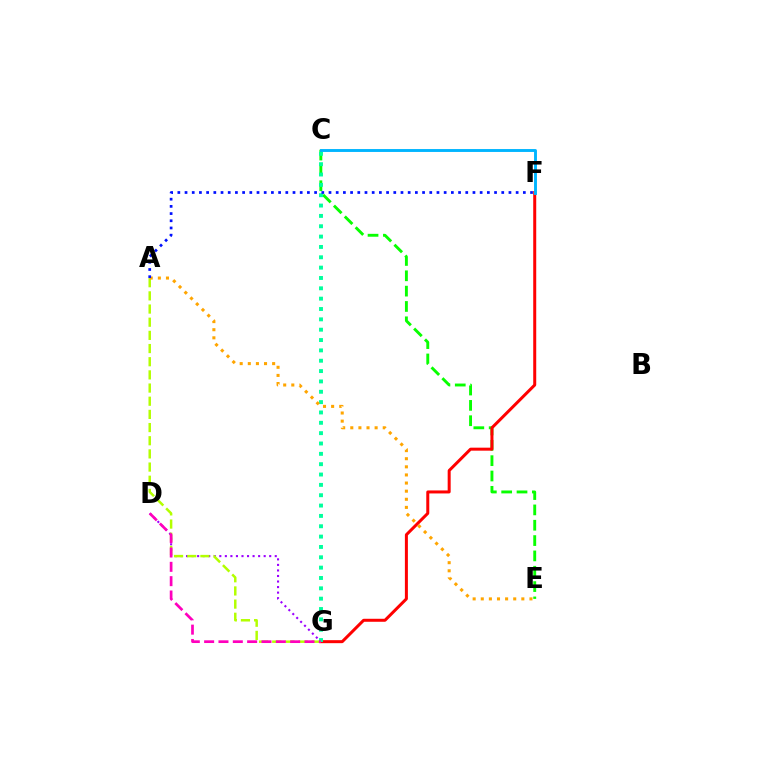{('D', 'G'): [{'color': '#9b00ff', 'line_style': 'dotted', 'thickness': 1.51}, {'color': '#ff00bd', 'line_style': 'dashed', 'thickness': 1.95}], ('A', 'G'): [{'color': '#b3ff00', 'line_style': 'dashed', 'thickness': 1.79}], ('C', 'E'): [{'color': '#08ff00', 'line_style': 'dashed', 'thickness': 2.08}], ('F', 'G'): [{'color': '#ff0000', 'line_style': 'solid', 'thickness': 2.16}], ('C', 'G'): [{'color': '#00ff9d', 'line_style': 'dotted', 'thickness': 2.81}], ('C', 'F'): [{'color': '#00b5ff', 'line_style': 'solid', 'thickness': 2.09}], ('A', 'E'): [{'color': '#ffa500', 'line_style': 'dotted', 'thickness': 2.2}], ('A', 'F'): [{'color': '#0010ff', 'line_style': 'dotted', 'thickness': 1.96}]}